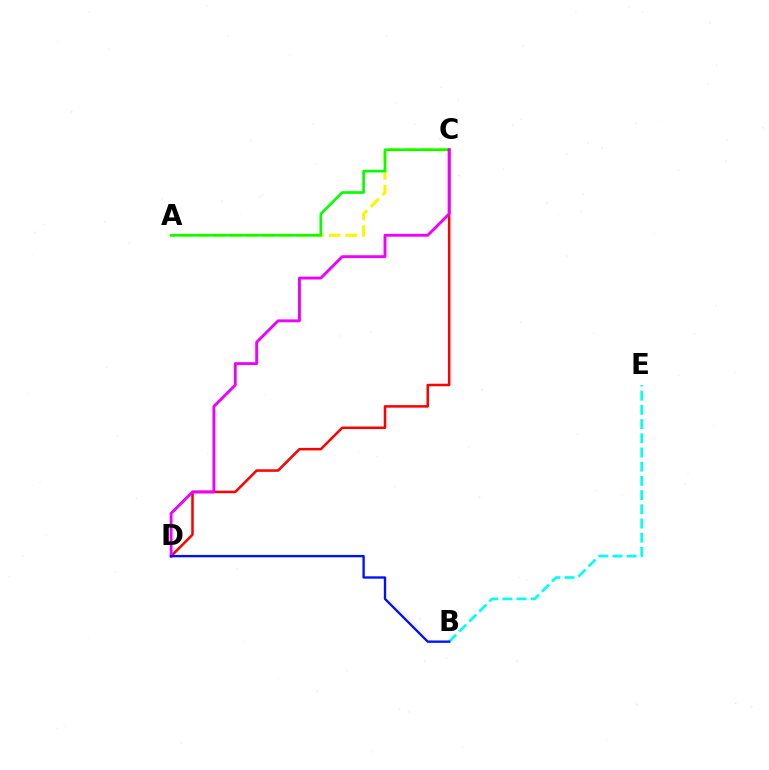{('A', 'C'): [{'color': '#fcf500', 'line_style': 'dashed', 'thickness': 2.24}, {'color': '#08ff00', 'line_style': 'solid', 'thickness': 1.93}], ('B', 'E'): [{'color': '#00fff6', 'line_style': 'dashed', 'thickness': 1.93}], ('C', 'D'): [{'color': '#ff0000', 'line_style': 'solid', 'thickness': 1.82}, {'color': '#ee00ff', 'line_style': 'solid', 'thickness': 2.07}], ('B', 'D'): [{'color': '#0010ff', 'line_style': 'solid', 'thickness': 1.69}]}